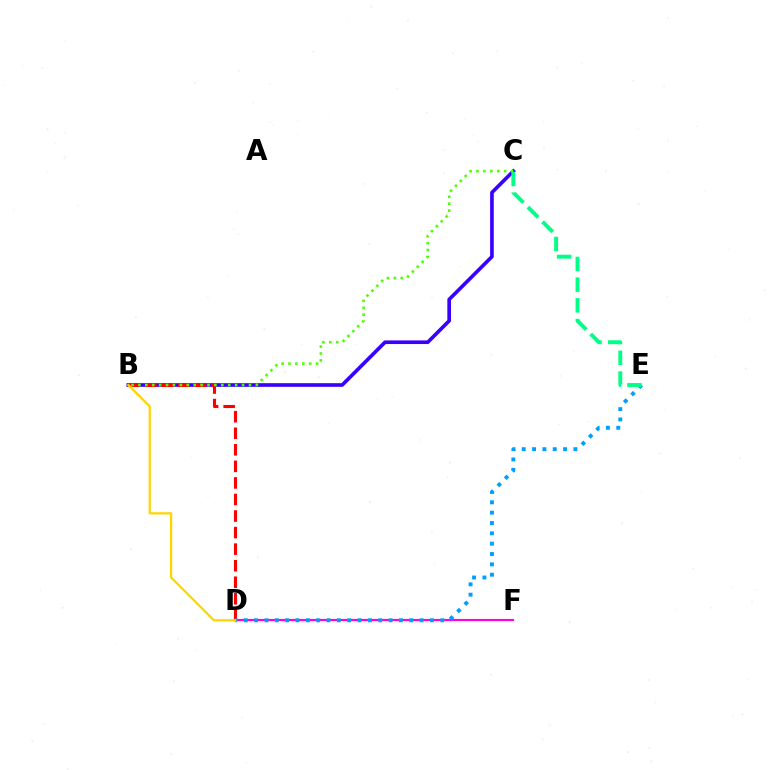{('D', 'F'): [{'color': '#ff00ed', 'line_style': 'solid', 'thickness': 1.55}], ('B', 'C'): [{'color': '#3700ff', 'line_style': 'solid', 'thickness': 2.62}, {'color': '#4fff00', 'line_style': 'dotted', 'thickness': 1.88}], ('B', 'D'): [{'color': '#ff0000', 'line_style': 'dashed', 'thickness': 2.25}, {'color': '#ffd500', 'line_style': 'solid', 'thickness': 1.6}], ('D', 'E'): [{'color': '#009eff', 'line_style': 'dotted', 'thickness': 2.81}], ('C', 'E'): [{'color': '#00ff86', 'line_style': 'dashed', 'thickness': 2.81}]}